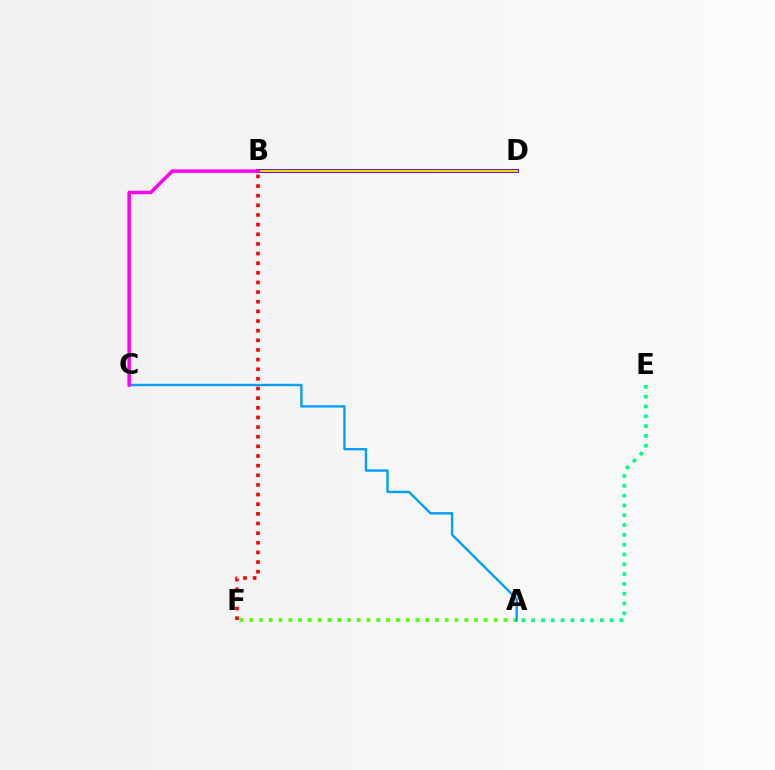{('A', 'E'): [{'color': '#00ff86', 'line_style': 'dotted', 'thickness': 2.67}], ('A', 'F'): [{'color': '#4fff00', 'line_style': 'dotted', 'thickness': 2.66}], ('A', 'C'): [{'color': '#009eff', 'line_style': 'solid', 'thickness': 1.7}], ('B', 'D'): [{'color': '#3700ff', 'line_style': 'solid', 'thickness': 2.86}, {'color': '#ffd500', 'line_style': 'solid', 'thickness': 1.65}], ('B', 'F'): [{'color': '#ff0000', 'line_style': 'dotted', 'thickness': 2.62}], ('B', 'C'): [{'color': '#ff00ed', 'line_style': 'solid', 'thickness': 2.51}]}